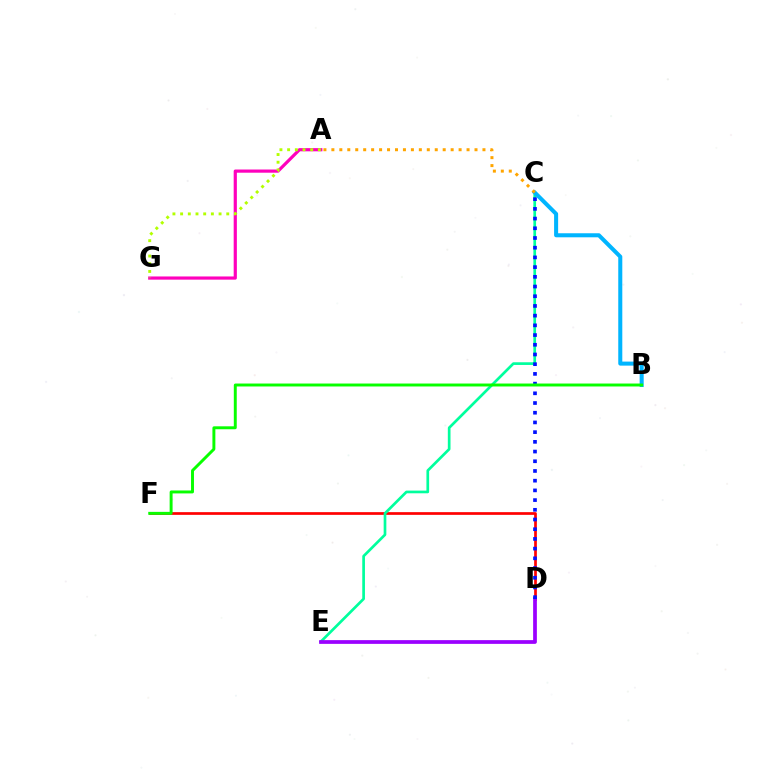{('A', 'G'): [{'color': '#ff00bd', 'line_style': 'solid', 'thickness': 2.3}, {'color': '#b3ff00', 'line_style': 'dotted', 'thickness': 2.09}], ('D', 'F'): [{'color': '#ff0000', 'line_style': 'solid', 'thickness': 1.95}], ('C', 'E'): [{'color': '#00ff9d', 'line_style': 'solid', 'thickness': 1.94}], ('B', 'C'): [{'color': '#00b5ff', 'line_style': 'solid', 'thickness': 2.91}], ('D', 'E'): [{'color': '#9b00ff', 'line_style': 'solid', 'thickness': 2.69}], ('A', 'C'): [{'color': '#ffa500', 'line_style': 'dotted', 'thickness': 2.16}], ('C', 'D'): [{'color': '#0010ff', 'line_style': 'dotted', 'thickness': 2.64}], ('B', 'F'): [{'color': '#08ff00', 'line_style': 'solid', 'thickness': 2.12}]}